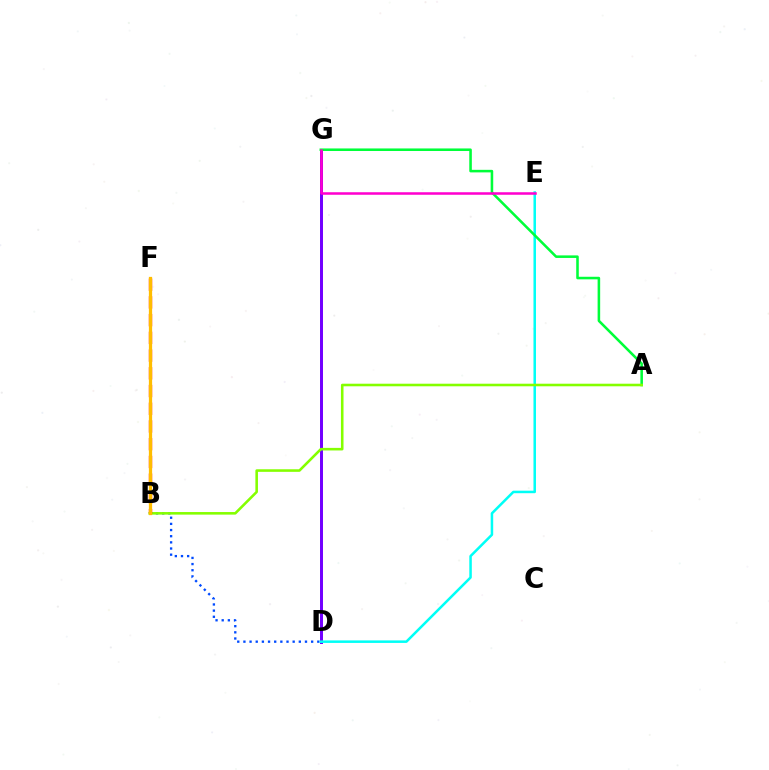{('D', 'G'): [{'color': '#7200ff', 'line_style': 'solid', 'thickness': 2.14}], ('B', 'D'): [{'color': '#004bff', 'line_style': 'dotted', 'thickness': 1.67}], ('D', 'E'): [{'color': '#00fff6', 'line_style': 'solid', 'thickness': 1.81}], ('A', 'G'): [{'color': '#00ff39', 'line_style': 'solid', 'thickness': 1.84}], ('A', 'B'): [{'color': '#84ff00', 'line_style': 'solid', 'thickness': 1.86}], ('E', 'G'): [{'color': '#ff00cf', 'line_style': 'solid', 'thickness': 1.82}], ('B', 'F'): [{'color': '#ff0000', 'line_style': 'dashed', 'thickness': 2.41}, {'color': '#ffbd00', 'line_style': 'solid', 'thickness': 2.34}]}